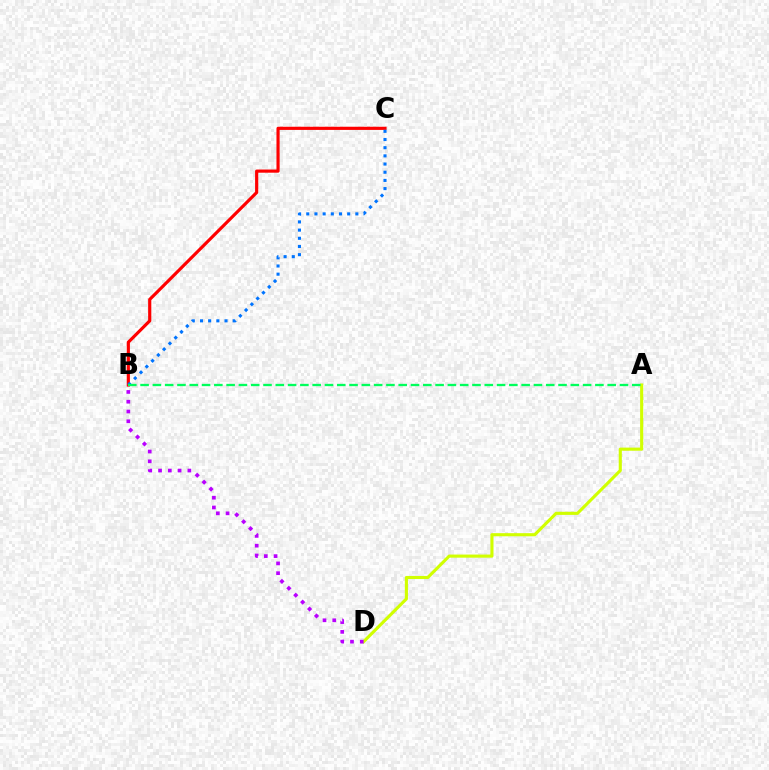{('B', 'C'): [{'color': '#ff0000', 'line_style': 'solid', 'thickness': 2.28}, {'color': '#0074ff', 'line_style': 'dotted', 'thickness': 2.22}], ('A', 'D'): [{'color': '#d1ff00', 'line_style': 'solid', 'thickness': 2.24}], ('A', 'B'): [{'color': '#00ff5c', 'line_style': 'dashed', 'thickness': 1.67}], ('B', 'D'): [{'color': '#b900ff', 'line_style': 'dotted', 'thickness': 2.66}]}